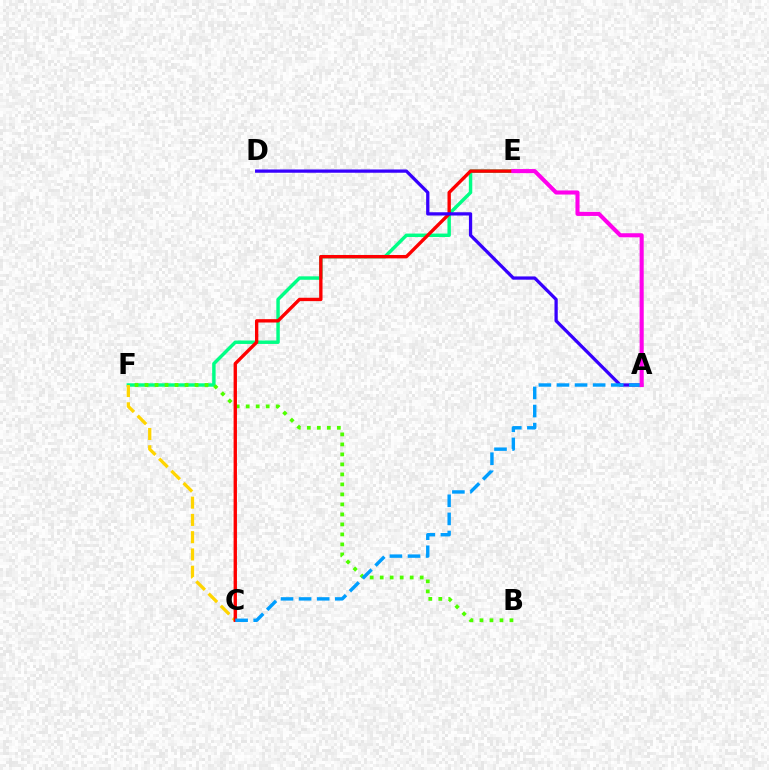{('E', 'F'): [{'color': '#00ff86', 'line_style': 'solid', 'thickness': 2.48}], ('B', 'F'): [{'color': '#4fff00', 'line_style': 'dotted', 'thickness': 2.72}], ('C', 'F'): [{'color': '#ffd500', 'line_style': 'dashed', 'thickness': 2.35}], ('C', 'E'): [{'color': '#ff0000', 'line_style': 'solid', 'thickness': 2.42}], ('A', 'D'): [{'color': '#3700ff', 'line_style': 'solid', 'thickness': 2.35}], ('A', 'C'): [{'color': '#009eff', 'line_style': 'dashed', 'thickness': 2.46}], ('A', 'E'): [{'color': '#ff00ed', 'line_style': 'solid', 'thickness': 2.94}]}